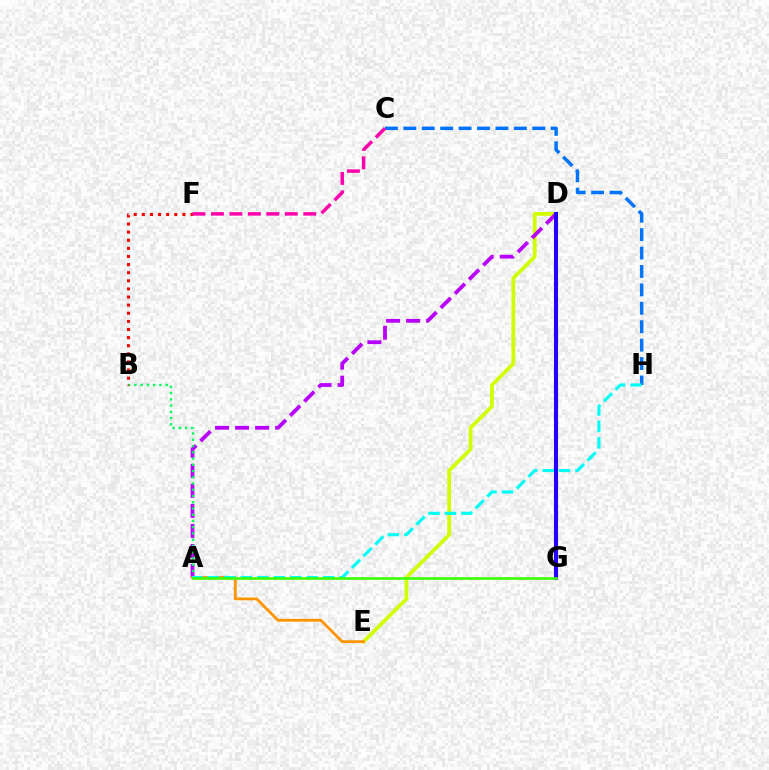{('D', 'E'): [{'color': '#d1ff00', 'line_style': 'solid', 'thickness': 2.71}], ('C', 'H'): [{'color': '#0074ff', 'line_style': 'dashed', 'thickness': 2.5}], ('A', 'D'): [{'color': '#b900ff', 'line_style': 'dashed', 'thickness': 2.72}], ('A', 'E'): [{'color': '#ff9400', 'line_style': 'solid', 'thickness': 2.03}], ('D', 'G'): [{'color': '#2500ff', 'line_style': 'solid', 'thickness': 2.93}], ('A', 'B'): [{'color': '#00ff5c', 'line_style': 'dotted', 'thickness': 1.7}], ('B', 'F'): [{'color': '#ff0000', 'line_style': 'dotted', 'thickness': 2.2}], ('C', 'F'): [{'color': '#ff00ac', 'line_style': 'dashed', 'thickness': 2.51}], ('A', 'H'): [{'color': '#00fff6', 'line_style': 'dashed', 'thickness': 2.24}], ('A', 'G'): [{'color': '#3dff00', 'line_style': 'solid', 'thickness': 1.87}]}